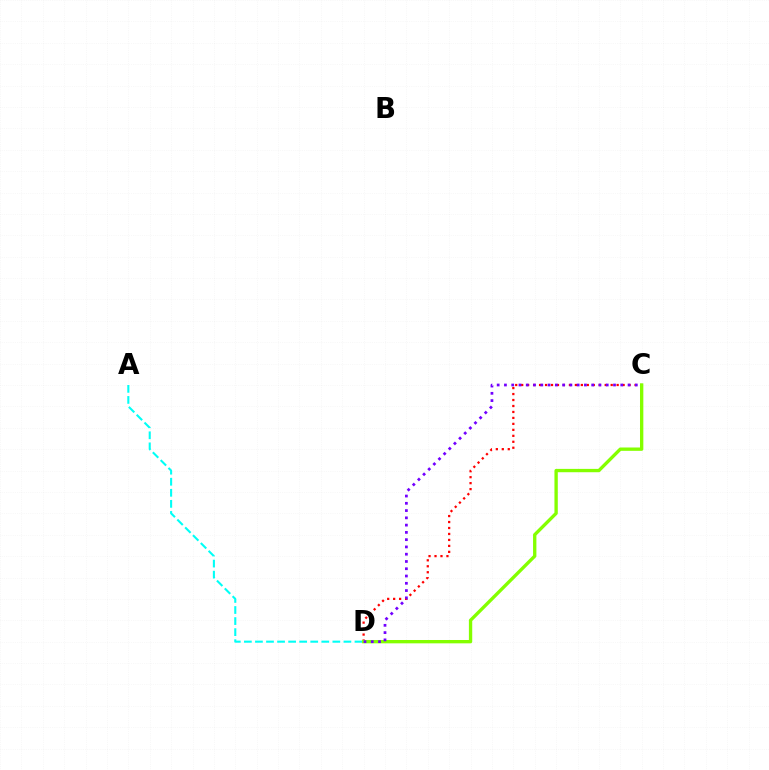{('C', 'D'): [{'color': '#ff0000', 'line_style': 'dotted', 'thickness': 1.62}, {'color': '#84ff00', 'line_style': 'solid', 'thickness': 2.41}, {'color': '#7200ff', 'line_style': 'dotted', 'thickness': 1.98}], ('A', 'D'): [{'color': '#00fff6', 'line_style': 'dashed', 'thickness': 1.5}]}